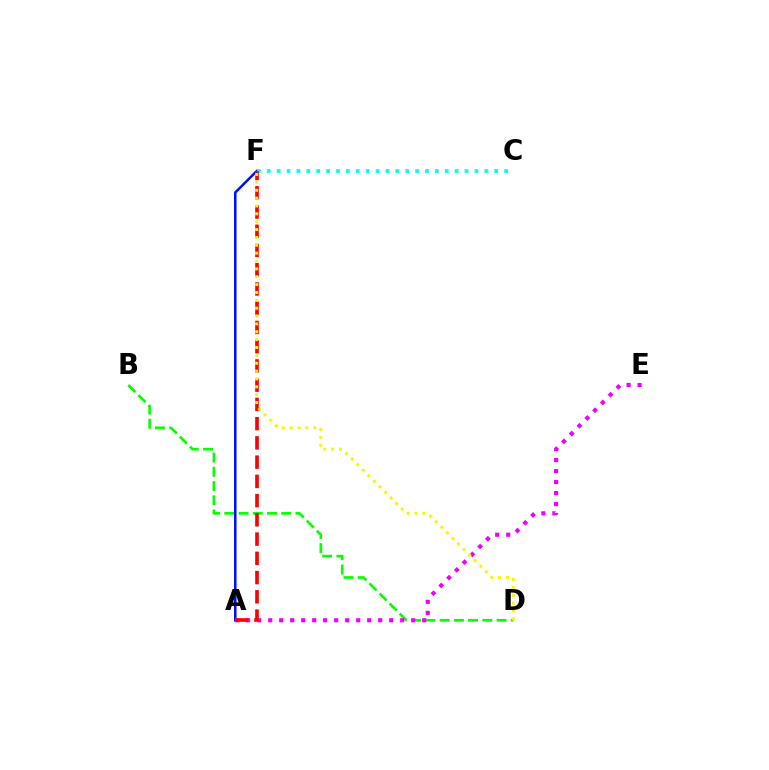{('B', 'D'): [{'color': '#08ff00', 'line_style': 'dashed', 'thickness': 1.93}], ('A', 'F'): [{'color': '#0010ff', 'line_style': 'solid', 'thickness': 1.82}, {'color': '#ff0000', 'line_style': 'dashed', 'thickness': 2.61}], ('A', 'E'): [{'color': '#ee00ff', 'line_style': 'dotted', 'thickness': 2.99}], ('C', 'F'): [{'color': '#00fff6', 'line_style': 'dotted', 'thickness': 2.69}], ('D', 'F'): [{'color': '#fcf500', 'line_style': 'dotted', 'thickness': 2.14}]}